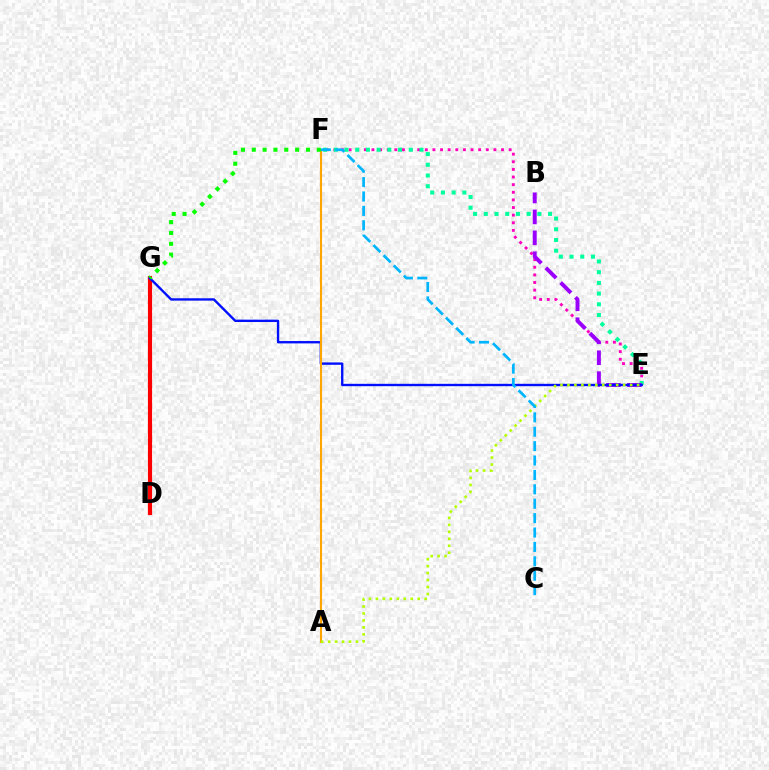{('E', 'F'): [{'color': '#ff00bd', 'line_style': 'dotted', 'thickness': 2.07}, {'color': '#00ff9d', 'line_style': 'dotted', 'thickness': 2.91}], ('D', 'G'): [{'color': '#ff0000', 'line_style': 'solid', 'thickness': 2.98}], ('B', 'E'): [{'color': '#9b00ff', 'line_style': 'dashed', 'thickness': 2.84}], ('E', 'G'): [{'color': '#0010ff', 'line_style': 'solid', 'thickness': 1.7}], ('A', 'F'): [{'color': '#ffa500', 'line_style': 'solid', 'thickness': 1.51}], ('F', 'G'): [{'color': '#08ff00', 'line_style': 'dotted', 'thickness': 2.94}], ('A', 'E'): [{'color': '#b3ff00', 'line_style': 'dotted', 'thickness': 1.89}], ('C', 'F'): [{'color': '#00b5ff', 'line_style': 'dashed', 'thickness': 1.96}]}